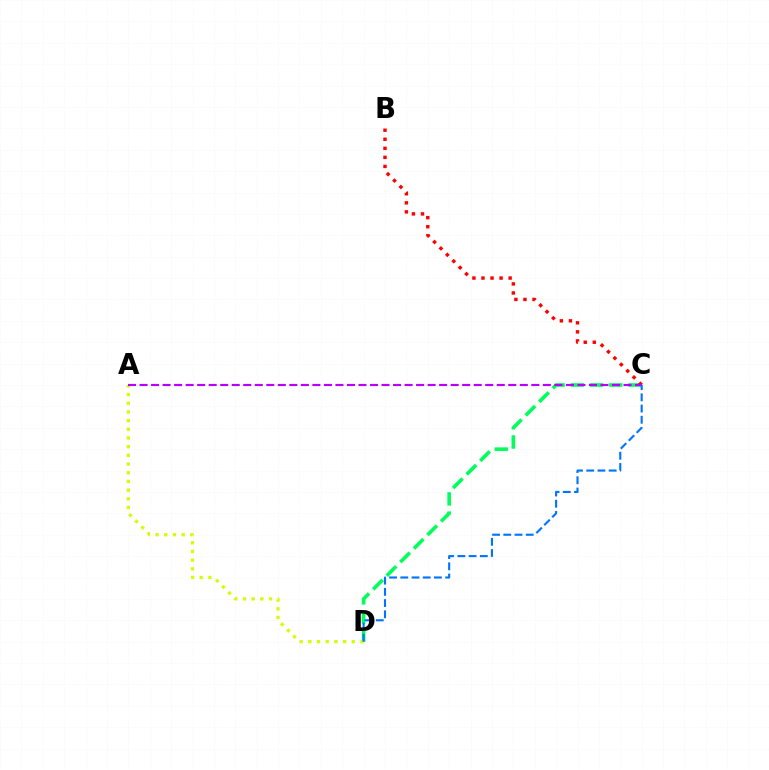{('C', 'D'): [{'color': '#00ff5c', 'line_style': 'dashed', 'thickness': 2.61}, {'color': '#0074ff', 'line_style': 'dashed', 'thickness': 1.52}], ('A', 'D'): [{'color': '#d1ff00', 'line_style': 'dotted', 'thickness': 2.36}], ('B', 'C'): [{'color': '#ff0000', 'line_style': 'dotted', 'thickness': 2.46}], ('A', 'C'): [{'color': '#b900ff', 'line_style': 'dashed', 'thickness': 1.57}]}